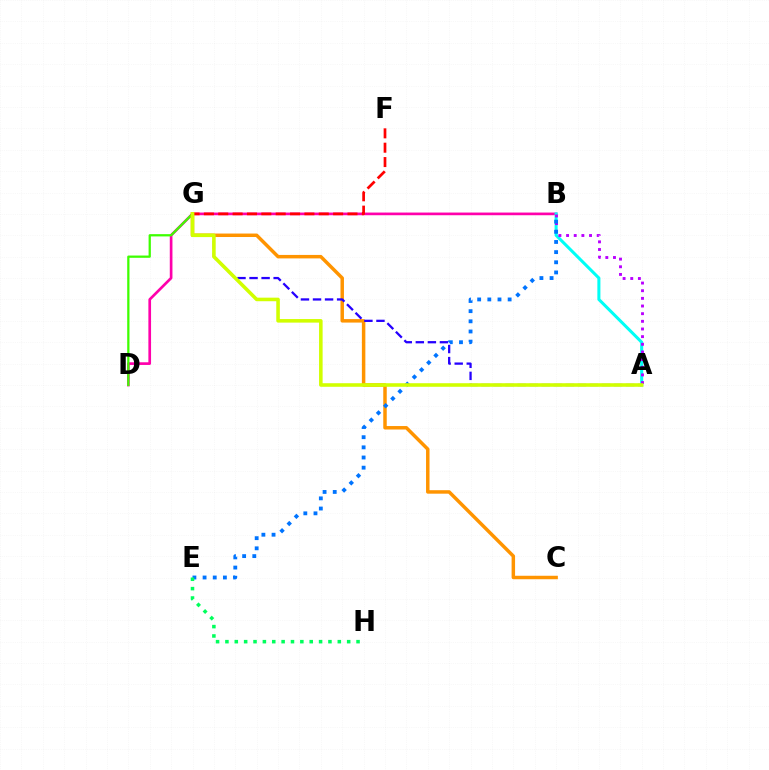{('B', 'D'): [{'color': '#ff00ac', 'line_style': 'solid', 'thickness': 1.93}], ('A', 'B'): [{'color': '#00fff6', 'line_style': 'solid', 'thickness': 2.2}, {'color': '#b900ff', 'line_style': 'dotted', 'thickness': 2.08}], ('F', 'G'): [{'color': '#ff0000', 'line_style': 'dashed', 'thickness': 1.95}], ('D', 'G'): [{'color': '#3dff00', 'line_style': 'solid', 'thickness': 1.63}], ('C', 'G'): [{'color': '#ff9400', 'line_style': 'solid', 'thickness': 2.51}], ('B', 'E'): [{'color': '#0074ff', 'line_style': 'dotted', 'thickness': 2.76}], ('A', 'G'): [{'color': '#2500ff', 'line_style': 'dashed', 'thickness': 1.64}, {'color': '#d1ff00', 'line_style': 'solid', 'thickness': 2.57}], ('E', 'H'): [{'color': '#00ff5c', 'line_style': 'dotted', 'thickness': 2.54}]}